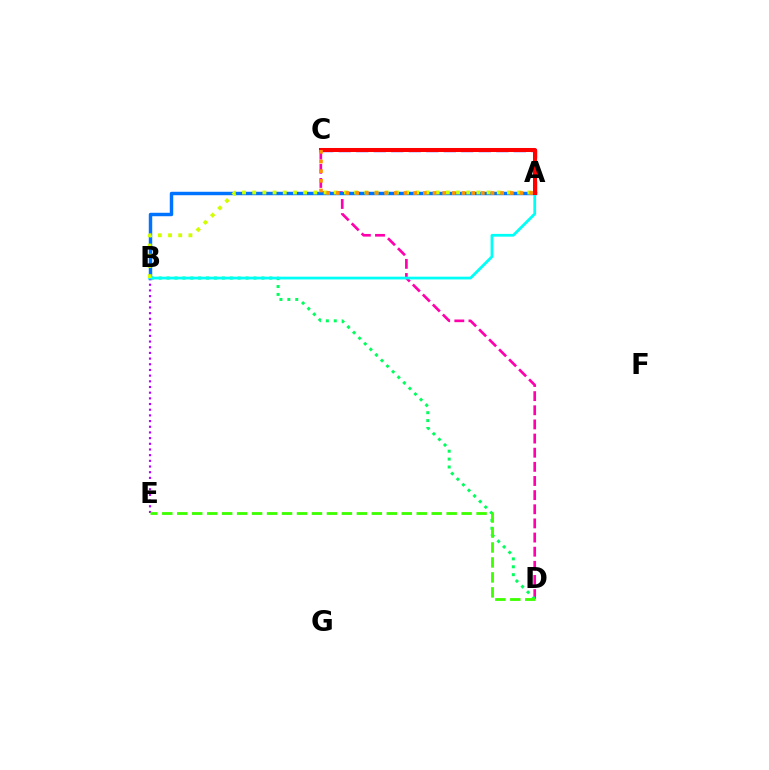{('C', 'D'): [{'color': '#ff00ac', 'line_style': 'dashed', 'thickness': 1.92}], ('A', 'B'): [{'color': '#0074ff', 'line_style': 'solid', 'thickness': 2.48}, {'color': '#00fff6', 'line_style': 'solid', 'thickness': 1.99}, {'color': '#d1ff00', 'line_style': 'dotted', 'thickness': 2.77}], ('B', 'D'): [{'color': '#00ff5c', 'line_style': 'dotted', 'thickness': 2.15}], ('B', 'E'): [{'color': '#b900ff', 'line_style': 'dotted', 'thickness': 1.54}], ('A', 'C'): [{'color': '#2500ff', 'line_style': 'dashed', 'thickness': 2.38}, {'color': '#ff0000', 'line_style': 'solid', 'thickness': 2.9}, {'color': '#ff9400', 'line_style': 'dotted', 'thickness': 2.63}], ('D', 'E'): [{'color': '#3dff00', 'line_style': 'dashed', 'thickness': 2.03}]}